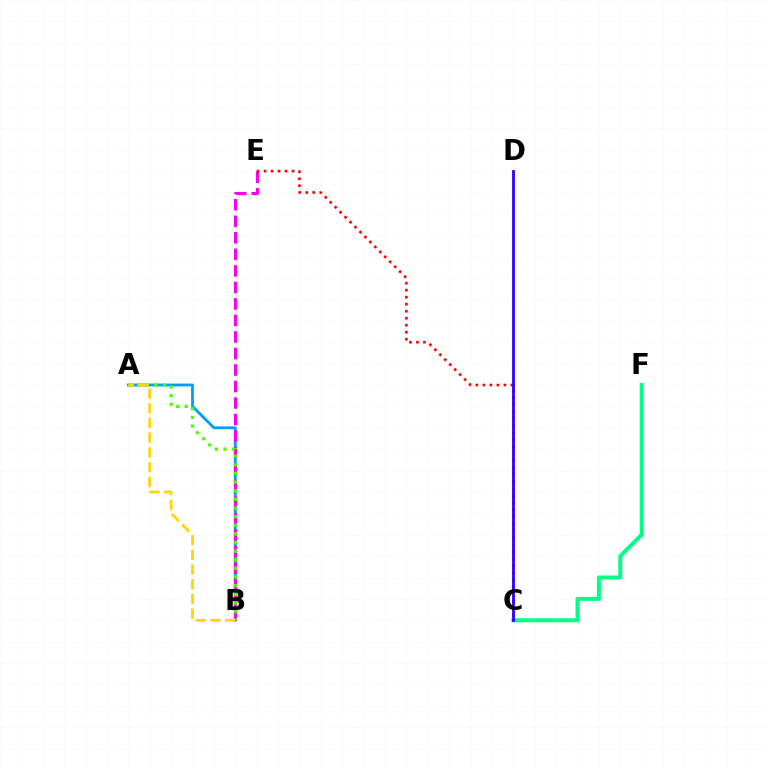{('A', 'B'): [{'color': '#009eff', 'line_style': 'solid', 'thickness': 2.04}, {'color': '#4fff00', 'line_style': 'dotted', 'thickness': 2.34}, {'color': '#ffd500', 'line_style': 'dashed', 'thickness': 2.0}], ('C', 'F'): [{'color': '#00ff86', 'line_style': 'solid', 'thickness': 2.87}], ('B', 'E'): [{'color': '#ff00ed', 'line_style': 'dashed', 'thickness': 2.24}], ('C', 'E'): [{'color': '#ff0000', 'line_style': 'dotted', 'thickness': 1.9}], ('C', 'D'): [{'color': '#3700ff', 'line_style': 'solid', 'thickness': 2.05}]}